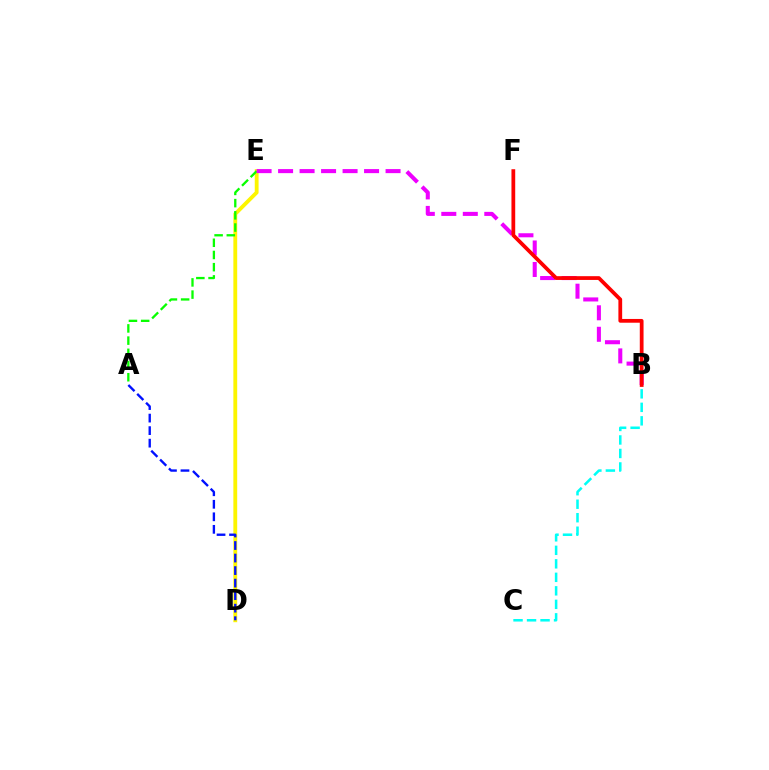{('D', 'E'): [{'color': '#fcf500', 'line_style': 'solid', 'thickness': 2.76}], ('A', 'E'): [{'color': '#08ff00', 'line_style': 'dashed', 'thickness': 1.66}], ('B', 'E'): [{'color': '#ee00ff', 'line_style': 'dashed', 'thickness': 2.92}], ('B', 'C'): [{'color': '#00fff6', 'line_style': 'dashed', 'thickness': 1.83}], ('A', 'D'): [{'color': '#0010ff', 'line_style': 'dashed', 'thickness': 1.7}], ('B', 'F'): [{'color': '#ff0000', 'line_style': 'solid', 'thickness': 2.71}]}